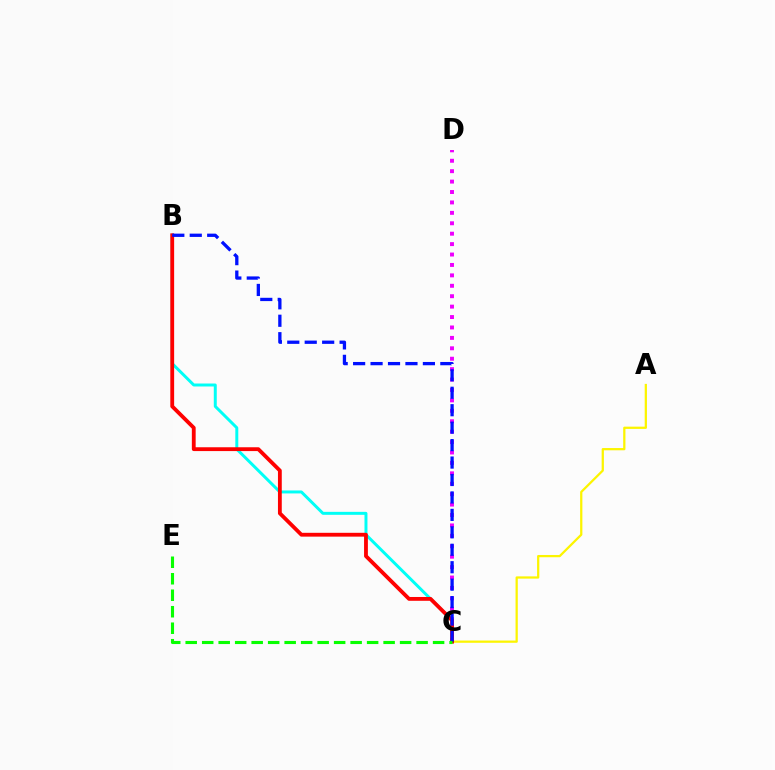{('C', 'D'): [{'color': '#ee00ff', 'line_style': 'dotted', 'thickness': 2.83}], ('B', 'C'): [{'color': '#00fff6', 'line_style': 'solid', 'thickness': 2.14}, {'color': '#ff0000', 'line_style': 'solid', 'thickness': 2.75}, {'color': '#0010ff', 'line_style': 'dashed', 'thickness': 2.37}], ('A', 'C'): [{'color': '#fcf500', 'line_style': 'solid', 'thickness': 1.62}], ('C', 'E'): [{'color': '#08ff00', 'line_style': 'dashed', 'thickness': 2.24}]}